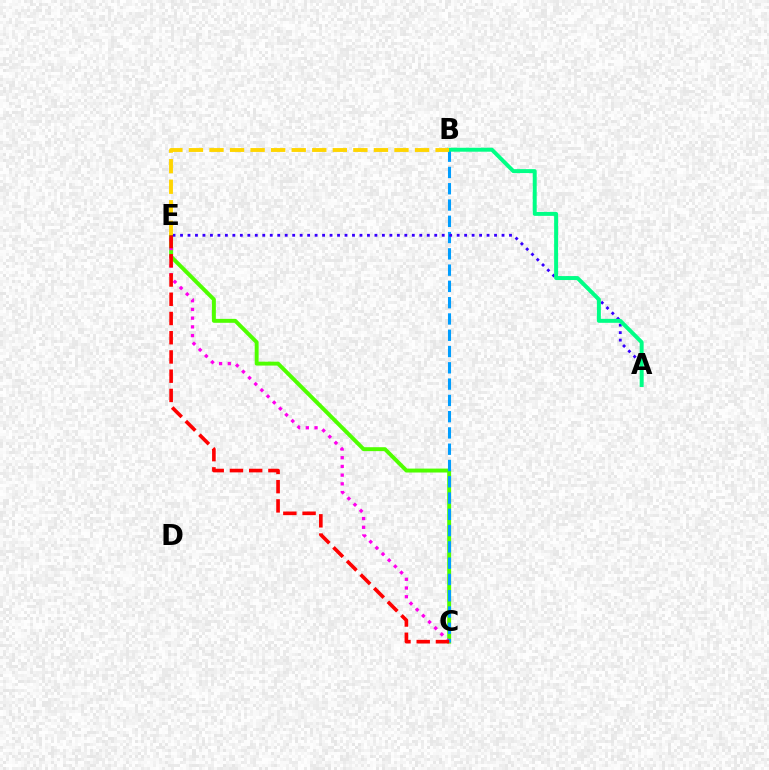{('C', 'E'): [{'color': '#4fff00', 'line_style': 'solid', 'thickness': 2.83}, {'color': '#ff00ed', 'line_style': 'dotted', 'thickness': 2.37}, {'color': '#ff0000', 'line_style': 'dashed', 'thickness': 2.61}], ('B', 'C'): [{'color': '#009eff', 'line_style': 'dashed', 'thickness': 2.21}], ('A', 'E'): [{'color': '#3700ff', 'line_style': 'dotted', 'thickness': 2.03}], ('A', 'B'): [{'color': '#00ff86', 'line_style': 'solid', 'thickness': 2.85}], ('B', 'E'): [{'color': '#ffd500', 'line_style': 'dashed', 'thickness': 2.79}]}